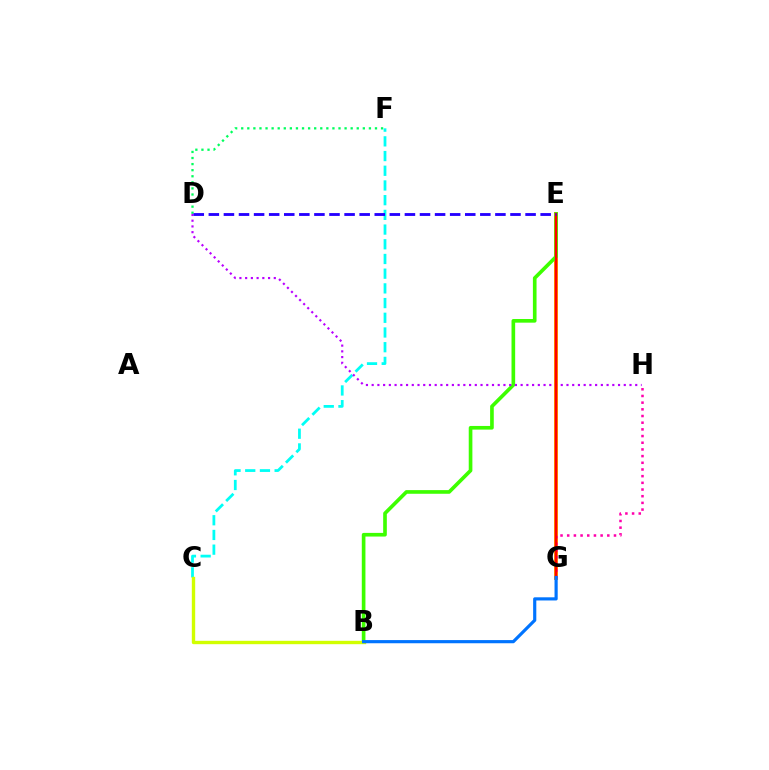{('E', 'G'): [{'color': '#ff9400', 'line_style': 'solid', 'thickness': 2.87}, {'color': '#ff0000', 'line_style': 'solid', 'thickness': 1.69}], ('D', 'F'): [{'color': '#00ff5c', 'line_style': 'dotted', 'thickness': 1.65}], ('G', 'H'): [{'color': '#ff00ac', 'line_style': 'dotted', 'thickness': 1.82}], ('B', 'E'): [{'color': '#3dff00', 'line_style': 'solid', 'thickness': 2.63}], ('C', 'F'): [{'color': '#00fff6', 'line_style': 'dashed', 'thickness': 2.0}], ('D', 'H'): [{'color': '#b900ff', 'line_style': 'dotted', 'thickness': 1.56}], ('B', 'C'): [{'color': '#d1ff00', 'line_style': 'solid', 'thickness': 2.43}], ('B', 'G'): [{'color': '#0074ff', 'line_style': 'solid', 'thickness': 2.28}], ('D', 'E'): [{'color': '#2500ff', 'line_style': 'dashed', 'thickness': 2.05}]}